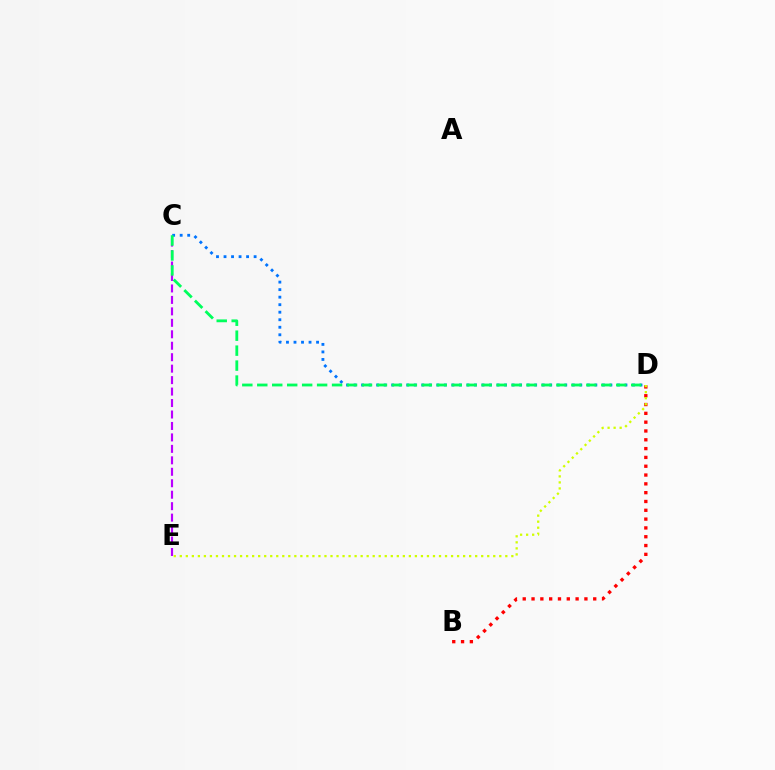{('B', 'D'): [{'color': '#ff0000', 'line_style': 'dotted', 'thickness': 2.39}], ('C', 'E'): [{'color': '#b900ff', 'line_style': 'dashed', 'thickness': 1.56}], ('C', 'D'): [{'color': '#0074ff', 'line_style': 'dotted', 'thickness': 2.04}, {'color': '#00ff5c', 'line_style': 'dashed', 'thickness': 2.03}], ('D', 'E'): [{'color': '#d1ff00', 'line_style': 'dotted', 'thickness': 1.64}]}